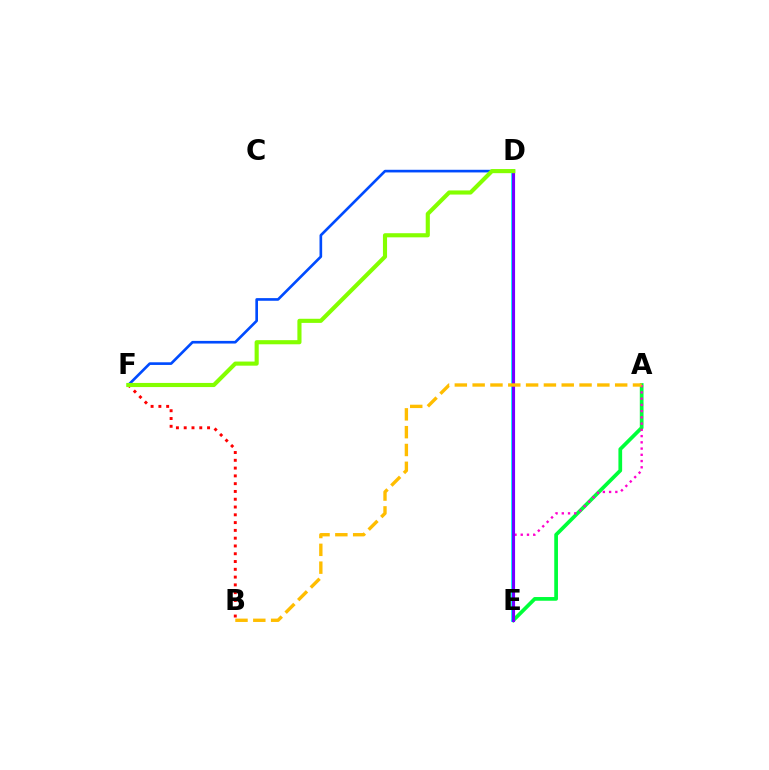{('A', 'E'): [{'color': '#00ff39', 'line_style': 'solid', 'thickness': 2.68}, {'color': '#ff00cf', 'line_style': 'dotted', 'thickness': 1.7}], ('D', 'E'): [{'color': '#00fff6', 'line_style': 'solid', 'thickness': 2.74}, {'color': '#7200ff', 'line_style': 'solid', 'thickness': 2.26}], ('B', 'F'): [{'color': '#ff0000', 'line_style': 'dotted', 'thickness': 2.12}], ('D', 'F'): [{'color': '#004bff', 'line_style': 'solid', 'thickness': 1.91}, {'color': '#84ff00', 'line_style': 'solid', 'thickness': 2.97}], ('A', 'B'): [{'color': '#ffbd00', 'line_style': 'dashed', 'thickness': 2.42}]}